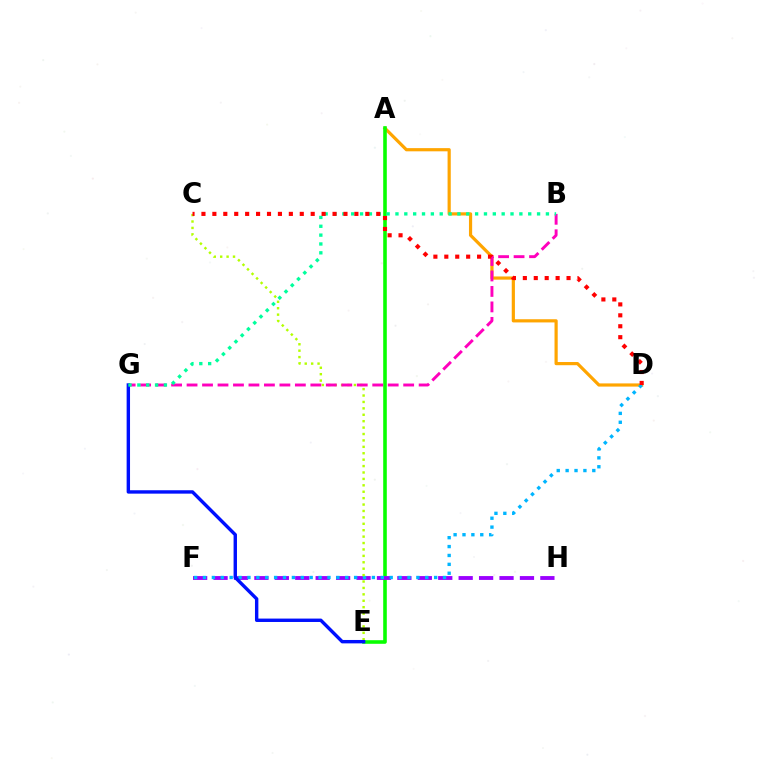{('A', 'D'): [{'color': '#ffa500', 'line_style': 'solid', 'thickness': 2.29}], ('A', 'E'): [{'color': '#08ff00', 'line_style': 'solid', 'thickness': 2.59}], ('F', 'H'): [{'color': '#9b00ff', 'line_style': 'dashed', 'thickness': 2.77}], ('D', 'F'): [{'color': '#00b5ff', 'line_style': 'dotted', 'thickness': 2.42}], ('C', 'E'): [{'color': '#b3ff00', 'line_style': 'dotted', 'thickness': 1.74}], ('B', 'G'): [{'color': '#ff00bd', 'line_style': 'dashed', 'thickness': 2.1}, {'color': '#00ff9d', 'line_style': 'dotted', 'thickness': 2.4}], ('E', 'G'): [{'color': '#0010ff', 'line_style': 'solid', 'thickness': 2.45}], ('C', 'D'): [{'color': '#ff0000', 'line_style': 'dotted', 'thickness': 2.97}]}